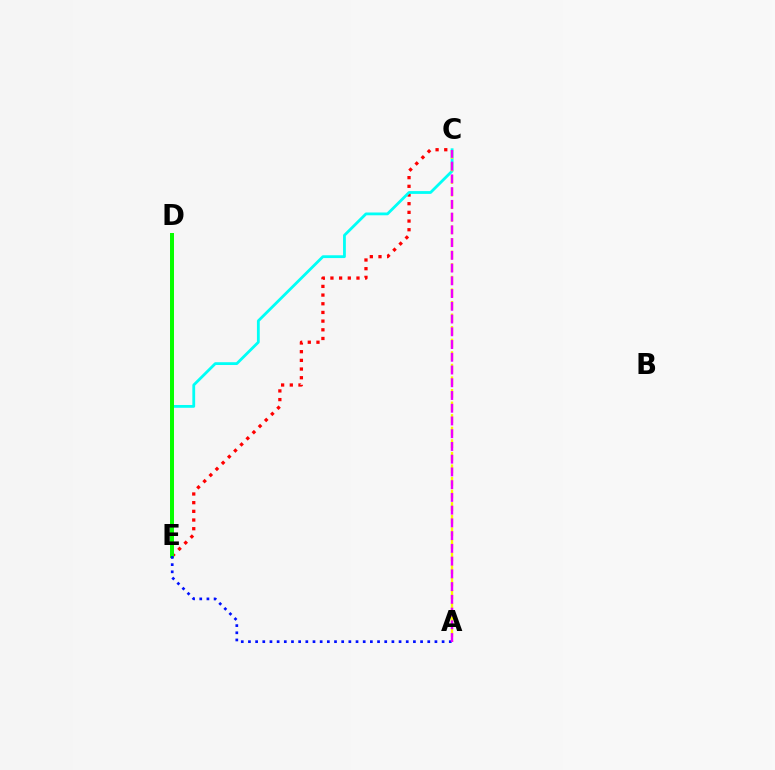{('C', 'E'): [{'color': '#ff0000', 'line_style': 'dotted', 'thickness': 2.36}, {'color': '#00fff6', 'line_style': 'solid', 'thickness': 2.01}], ('D', 'E'): [{'color': '#08ff00', 'line_style': 'solid', 'thickness': 2.88}], ('A', 'C'): [{'color': '#fcf500', 'line_style': 'dashed', 'thickness': 1.71}, {'color': '#ee00ff', 'line_style': 'dashed', 'thickness': 1.73}], ('A', 'E'): [{'color': '#0010ff', 'line_style': 'dotted', 'thickness': 1.95}]}